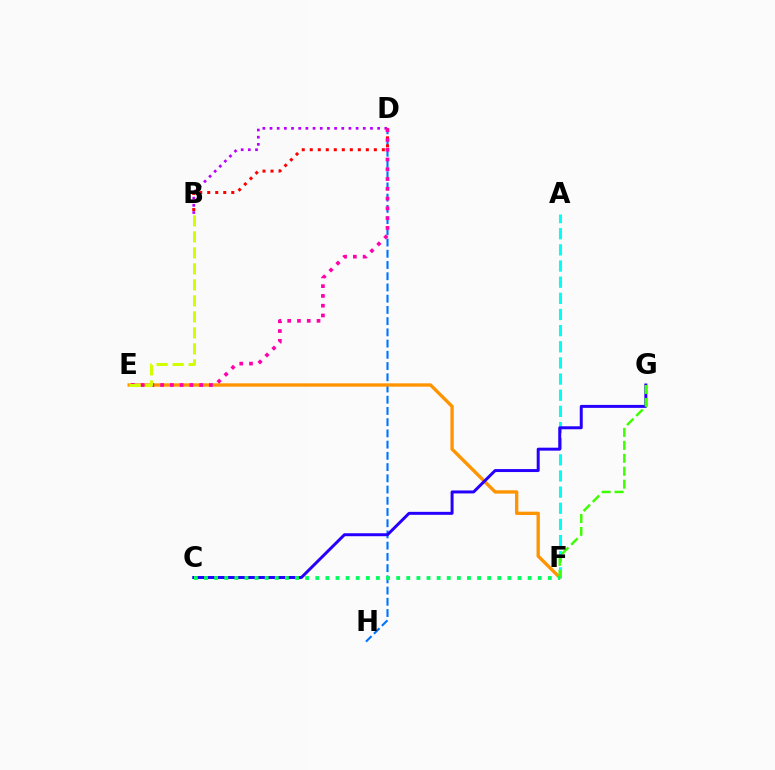{('D', 'H'): [{'color': '#0074ff', 'line_style': 'dashed', 'thickness': 1.53}], ('E', 'F'): [{'color': '#ff9400', 'line_style': 'solid', 'thickness': 2.4}], ('B', 'D'): [{'color': '#ff0000', 'line_style': 'dotted', 'thickness': 2.18}, {'color': '#b900ff', 'line_style': 'dotted', 'thickness': 1.95}], ('A', 'F'): [{'color': '#00fff6', 'line_style': 'dashed', 'thickness': 2.19}], ('C', 'G'): [{'color': '#2500ff', 'line_style': 'solid', 'thickness': 2.14}], ('F', 'G'): [{'color': '#3dff00', 'line_style': 'dashed', 'thickness': 1.76}], ('D', 'E'): [{'color': '#ff00ac', 'line_style': 'dotted', 'thickness': 2.65}], ('C', 'F'): [{'color': '#00ff5c', 'line_style': 'dotted', 'thickness': 2.75}], ('B', 'E'): [{'color': '#d1ff00', 'line_style': 'dashed', 'thickness': 2.17}]}